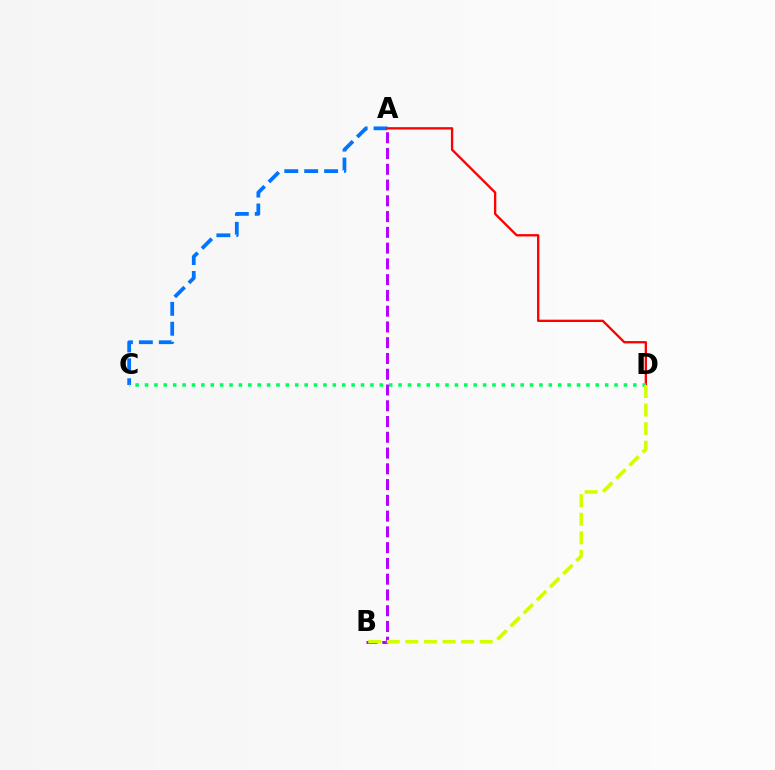{('A', 'C'): [{'color': '#0074ff', 'line_style': 'dashed', 'thickness': 2.71}], ('A', 'B'): [{'color': '#b900ff', 'line_style': 'dashed', 'thickness': 2.14}], ('A', 'D'): [{'color': '#ff0000', 'line_style': 'solid', 'thickness': 1.67}], ('C', 'D'): [{'color': '#00ff5c', 'line_style': 'dotted', 'thickness': 2.55}], ('B', 'D'): [{'color': '#d1ff00', 'line_style': 'dashed', 'thickness': 2.52}]}